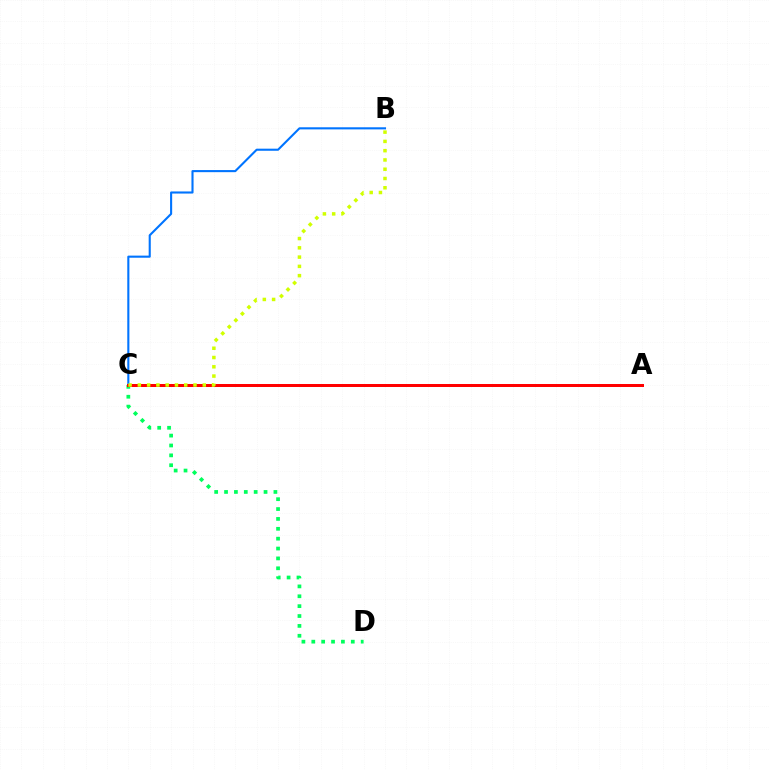{('C', 'D'): [{'color': '#00ff5c', 'line_style': 'dotted', 'thickness': 2.68}], ('B', 'C'): [{'color': '#0074ff', 'line_style': 'solid', 'thickness': 1.51}, {'color': '#d1ff00', 'line_style': 'dotted', 'thickness': 2.52}], ('A', 'C'): [{'color': '#b900ff', 'line_style': 'solid', 'thickness': 2.1}, {'color': '#ff0000', 'line_style': 'solid', 'thickness': 2.16}]}